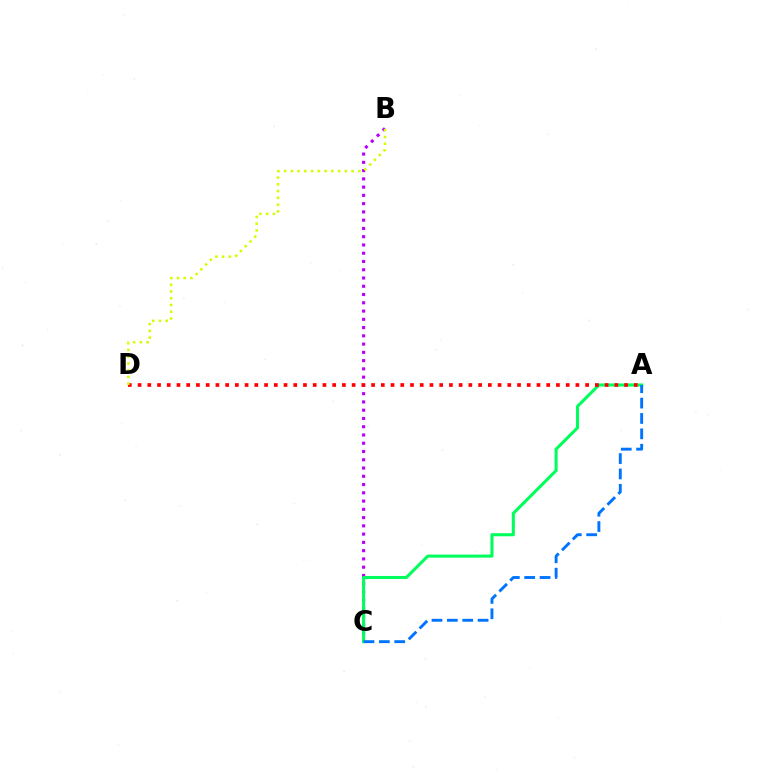{('B', 'C'): [{'color': '#b900ff', 'line_style': 'dotted', 'thickness': 2.24}], ('A', 'C'): [{'color': '#00ff5c', 'line_style': 'solid', 'thickness': 2.21}, {'color': '#0074ff', 'line_style': 'dashed', 'thickness': 2.09}], ('A', 'D'): [{'color': '#ff0000', 'line_style': 'dotted', 'thickness': 2.64}], ('B', 'D'): [{'color': '#d1ff00', 'line_style': 'dotted', 'thickness': 1.83}]}